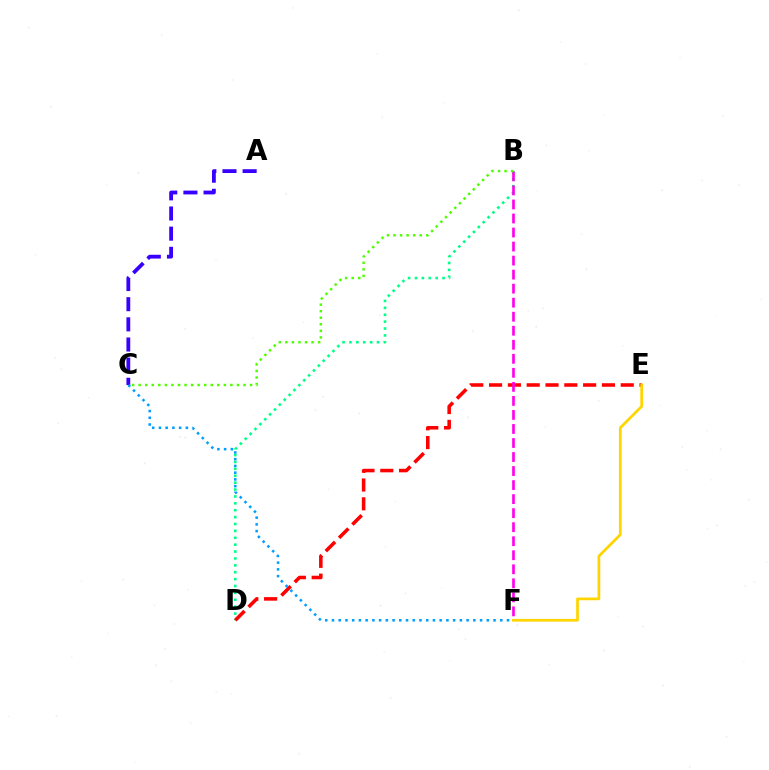{('B', 'D'): [{'color': '#00ff86', 'line_style': 'dotted', 'thickness': 1.87}], ('A', 'C'): [{'color': '#3700ff', 'line_style': 'dashed', 'thickness': 2.74}], ('D', 'E'): [{'color': '#ff0000', 'line_style': 'dashed', 'thickness': 2.56}], ('B', 'F'): [{'color': '#ff00ed', 'line_style': 'dashed', 'thickness': 1.91}], ('C', 'F'): [{'color': '#009eff', 'line_style': 'dotted', 'thickness': 1.83}], ('B', 'C'): [{'color': '#4fff00', 'line_style': 'dotted', 'thickness': 1.78}], ('E', 'F'): [{'color': '#ffd500', 'line_style': 'solid', 'thickness': 1.96}]}